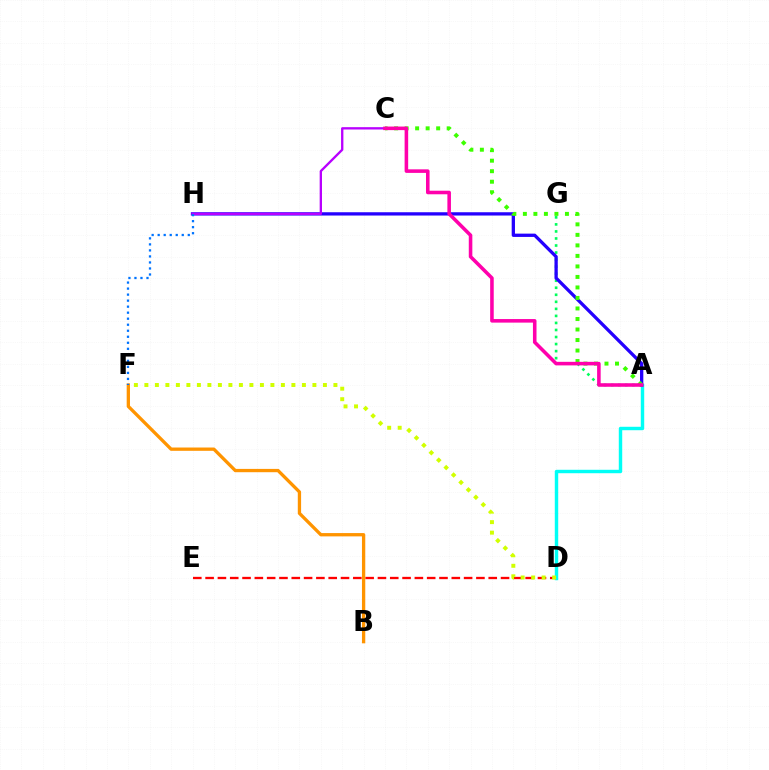{('A', 'G'): [{'color': '#00ff5c', 'line_style': 'dotted', 'thickness': 1.91}], ('D', 'E'): [{'color': '#ff0000', 'line_style': 'dashed', 'thickness': 1.67}], ('A', 'D'): [{'color': '#00fff6', 'line_style': 'solid', 'thickness': 2.47}], ('D', 'F'): [{'color': '#d1ff00', 'line_style': 'dotted', 'thickness': 2.85}], ('A', 'H'): [{'color': '#2500ff', 'line_style': 'solid', 'thickness': 2.37}], ('B', 'F'): [{'color': '#ff9400', 'line_style': 'solid', 'thickness': 2.38}], ('C', 'H'): [{'color': '#b900ff', 'line_style': 'solid', 'thickness': 1.68}], ('A', 'C'): [{'color': '#3dff00', 'line_style': 'dotted', 'thickness': 2.86}, {'color': '#ff00ac', 'line_style': 'solid', 'thickness': 2.56}], ('F', 'H'): [{'color': '#0074ff', 'line_style': 'dotted', 'thickness': 1.64}]}